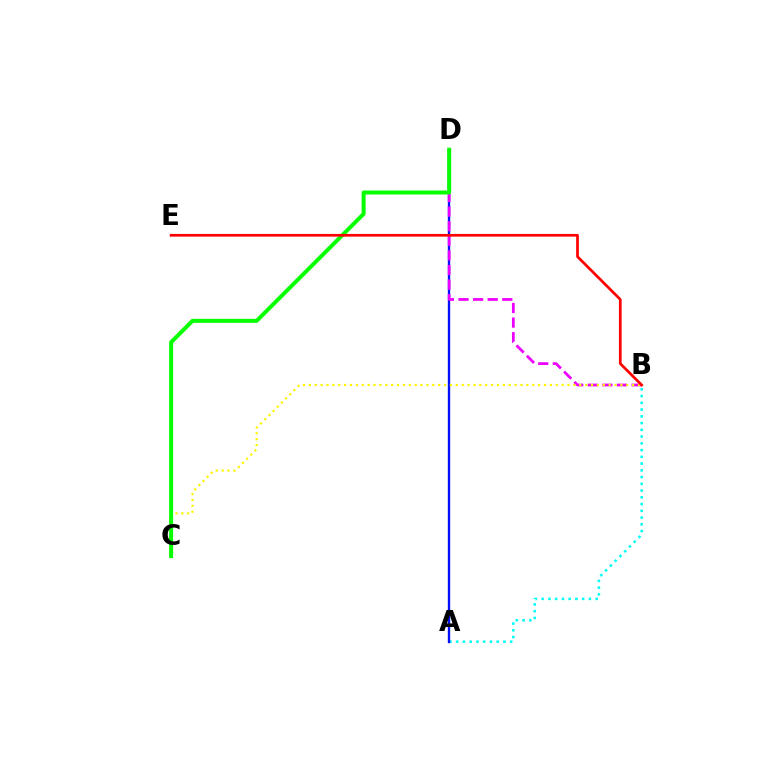{('A', 'B'): [{'color': '#00fff6', 'line_style': 'dotted', 'thickness': 1.83}], ('A', 'D'): [{'color': '#0010ff', 'line_style': 'solid', 'thickness': 1.69}], ('B', 'D'): [{'color': '#ee00ff', 'line_style': 'dashed', 'thickness': 1.98}], ('B', 'C'): [{'color': '#fcf500', 'line_style': 'dotted', 'thickness': 1.6}], ('C', 'D'): [{'color': '#08ff00', 'line_style': 'solid', 'thickness': 2.88}], ('B', 'E'): [{'color': '#ff0000', 'line_style': 'solid', 'thickness': 1.95}]}